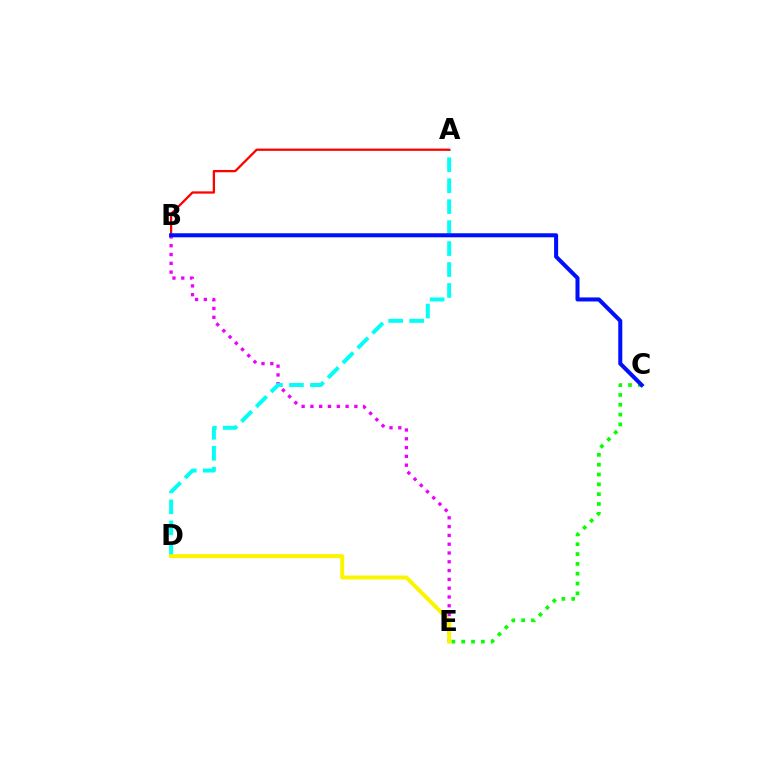{('B', 'E'): [{'color': '#ee00ff', 'line_style': 'dotted', 'thickness': 2.39}], ('A', 'D'): [{'color': '#00fff6', 'line_style': 'dashed', 'thickness': 2.85}], ('C', 'E'): [{'color': '#08ff00', 'line_style': 'dotted', 'thickness': 2.67}], ('A', 'B'): [{'color': '#ff0000', 'line_style': 'solid', 'thickness': 1.63}], ('D', 'E'): [{'color': '#fcf500', 'line_style': 'solid', 'thickness': 2.87}], ('B', 'C'): [{'color': '#0010ff', 'line_style': 'solid', 'thickness': 2.9}]}